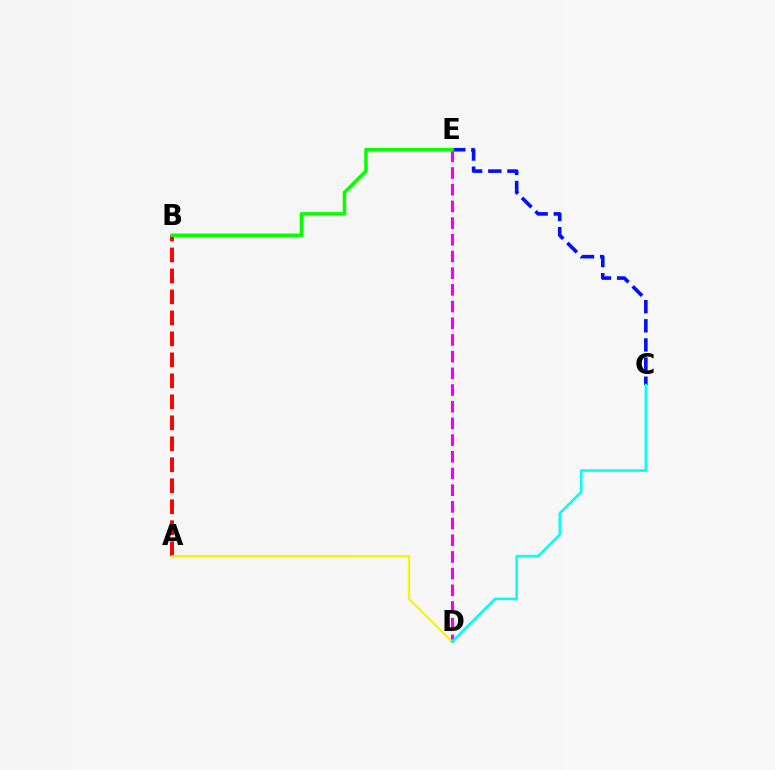{('C', 'E'): [{'color': '#0010ff', 'line_style': 'dashed', 'thickness': 2.6}], ('D', 'E'): [{'color': '#ee00ff', 'line_style': 'dashed', 'thickness': 2.27}], ('A', 'B'): [{'color': '#ff0000', 'line_style': 'dashed', 'thickness': 2.85}], ('A', 'D'): [{'color': '#fcf500', 'line_style': 'solid', 'thickness': 1.6}], ('B', 'E'): [{'color': '#08ff00', 'line_style': 'solid', 'thickness': 2.53}], ('C', 'D'): [{'color': '#00fff6', 'line_style': 'solid', 'thickness': 1.81}]}